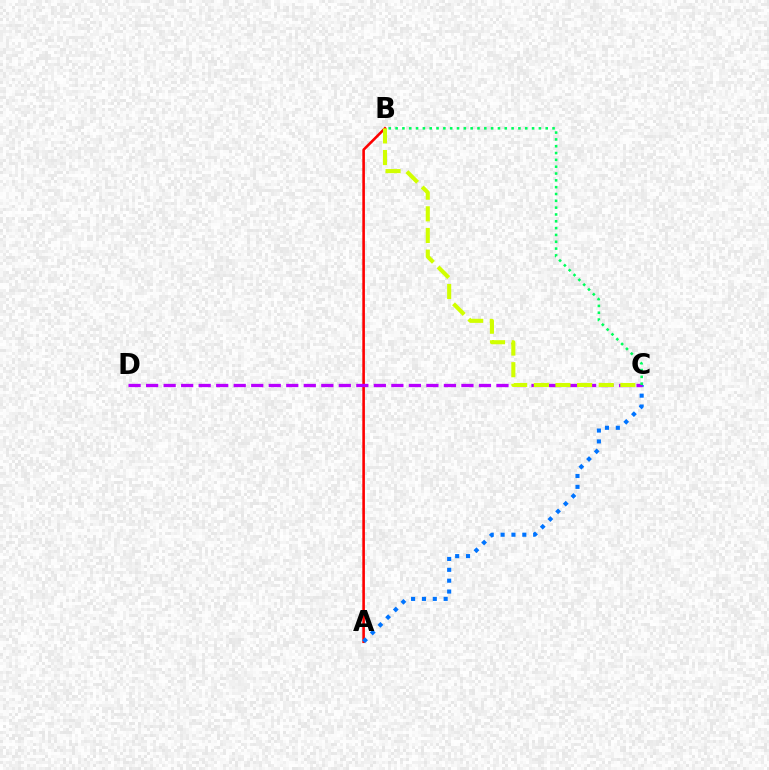{('A', 'B'): [{'color': '#ff0000', 'line_style': 'solid', 'thickness': 1.87}], ('A', 'C'): [{'color': '#0074ff', 'line_style': 'dotted', 'thickness': 2.95}], ('C', 'D'): [{'color': '#b900ff', 'line_style': 'dashed', 'thickness': 2.38}], ('B', 'C'): [{'color': '#00ff5c', 'line_style': 'dotted', 'thickness': 1.85}, {'color': '#d1ff00', 'line_style': 'dashed', 'thickness': 2.94}]}